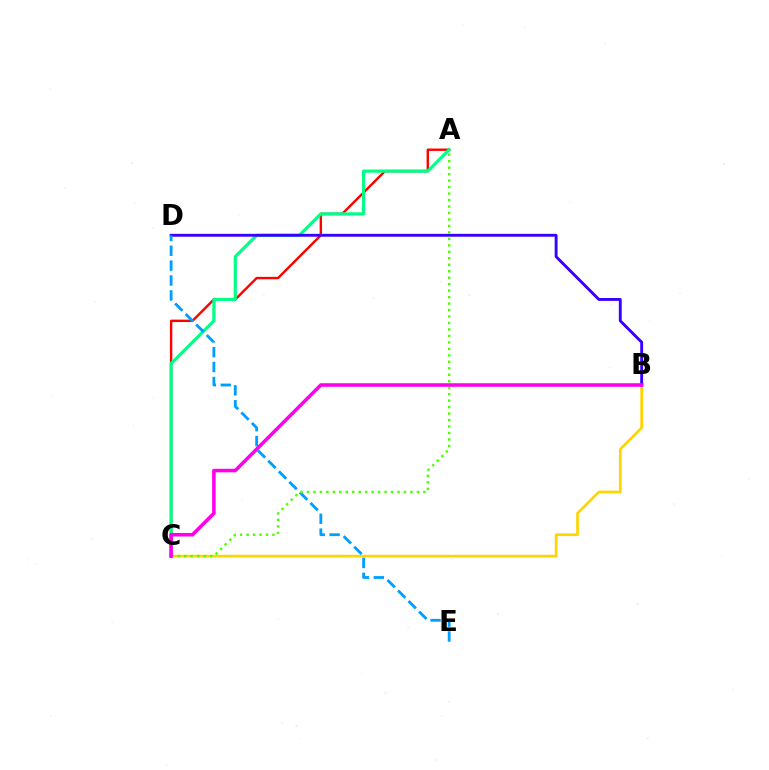{('B', 'C'): [{'color': '#ffd500', 'line_style': 'solid', 'thickness': 1.93}, {'color': '#ff00ed', 'line_style': 'solid', 'thickness': 2.56}], ('A', 'C'): [{'color': '#ff0000', 'line_style': 'solid', 'thickness': 1.73}, {'color': '#00ff86', 'line_style': 'solid', 'thickness': 2.29}, {'color': '#4fff00', 'line_style': 'dotted', 'thickness': 1.76}], ('B', 'D'): [{'color': '#3700ff', 'line_style': 'solid', 'thickness': 2.08}], ('D', 'E'): [{'color': '#009eff', 'line_style': 'dashed', 'thickness': 2.02}]}